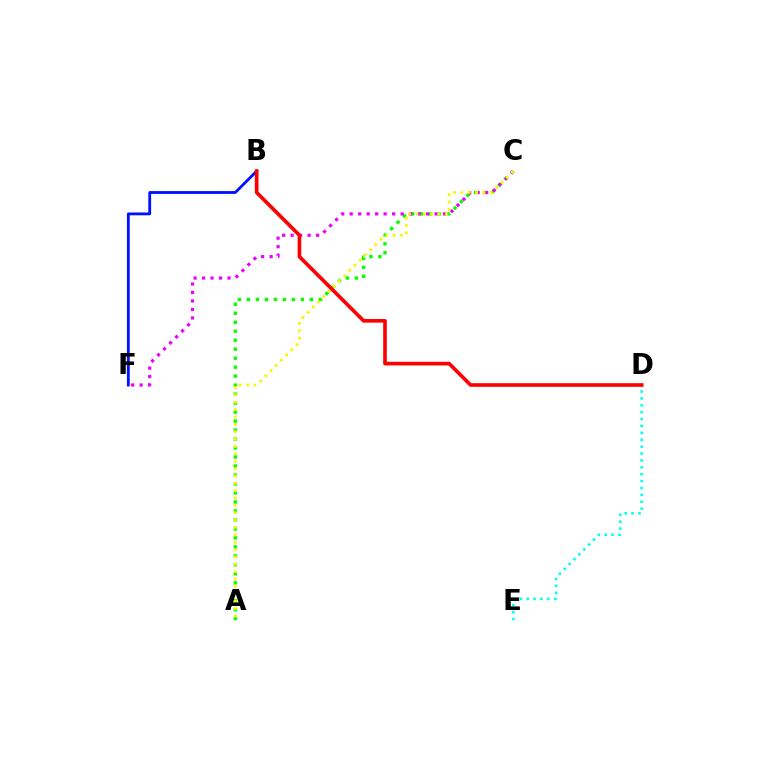{('A', 'C'): [{'color': '#08ff00', 'line_style': 'dotted', 'thickness': 2.44}, {'color': '#fcf500', 'line_style': 'dotted', 'thickness': 2.0}], ('C', 'F'): [{'color': '#ee00ff', 'line_style': 'dotted', 'thickness': 2.31}], ('D', 'E'): [{'color': '#00fff6', 'line_style': 'dotted', 'thickness': 1.87}], ('B', 'F'): [{'color': '#0010ff', 'line_style': 'solid', 'thickness': 2.02}], ('B', 'D'): [{'color': '#ff0000', 'line_style': 'solid', 'thickness': 2.63}]}